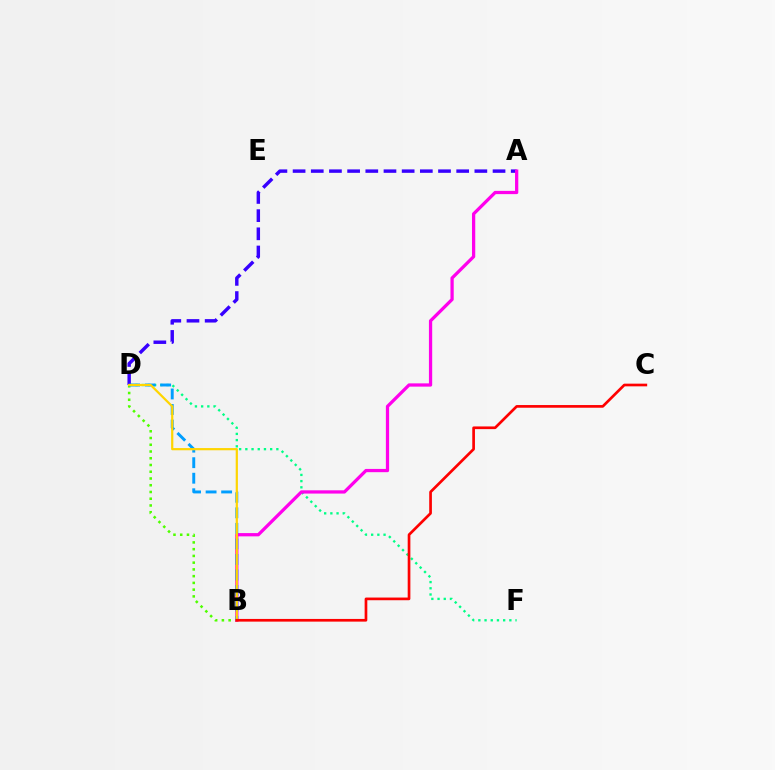{('D', 'F'): [{'color': '#00ff86', 'line_style': 'dotted', 'thickness': 1.68}], ('B', 'D'): [{'color': '#4fff00', 'line_style': 'dotted', 'thickness': 1.83}, {'color': '#009eff', 'line_style': 'dashed', 'thickness': 2.11}, {'color': '#ffd500', 'line_style': 'solid', 'thickness': 1.59}], ('A', 'D'): [{'color': '#3700ff', 'line_style': 'dashed', 'thickness': 2.47}], ('A', 'B'): [{'color': '#ff00ed', 'line_style': 'solid', 'thickness': 2.35}], ('B', 'C'): [{'color': '#ff0000', 'line_style': 'solid', 'thickness': 1.93}]}